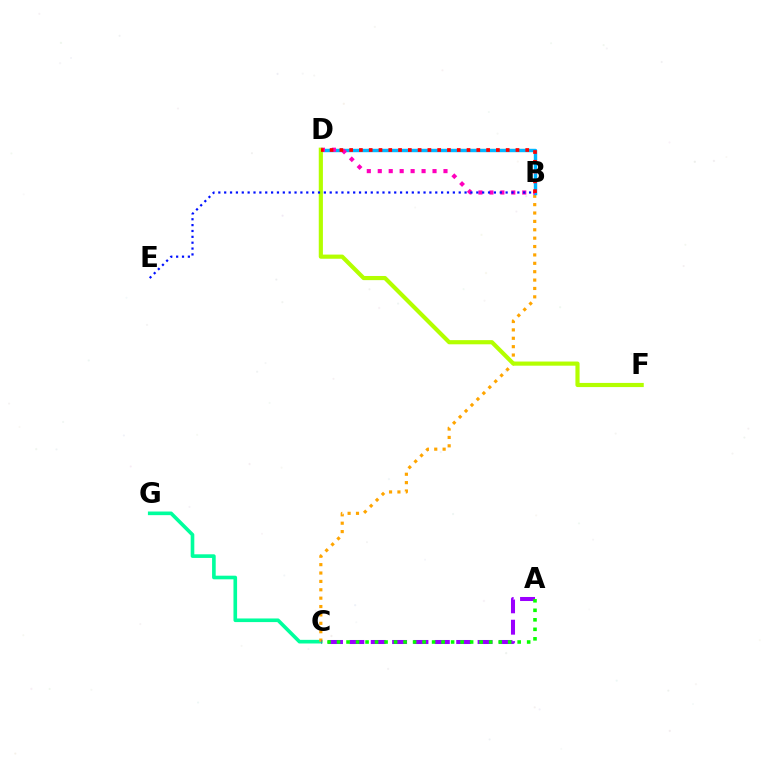{('C', 'G'): [{'color': '#00ff9d', 'line_style': 'solid', 'thickness': 2.61}], ('B', 'C'): [{'color': '#ffa500', 'line_style': 'dotted', 'thickness': 2.28}], ('B', 'D'): [{'color': '#00b5ff', 'line_style': 'solid', 'thickness': 2.47}, {'color': '#ff00bd', 'line_style': 'dotted', 'thickness': 2.98}, {'color': '#ff0000', 'line_style': 'dotted', 'thickness': 2.66}], ('A', 'C'): [{'color': '#9b00ff', 'line_style': 'dashed', 'thickness': 2.9}, {'color': '#08ff00', 'line_style': 'dotted', 'thickness': 2.58}], ('D', 'F'): [{'color': '#b3ff00', 'line_style': 'solid', 'thickness': 2.99}], ('B', 'E'): [{'color': '#0010ff', 'line_style': 'dotted', 'thickness': 1.59}]}